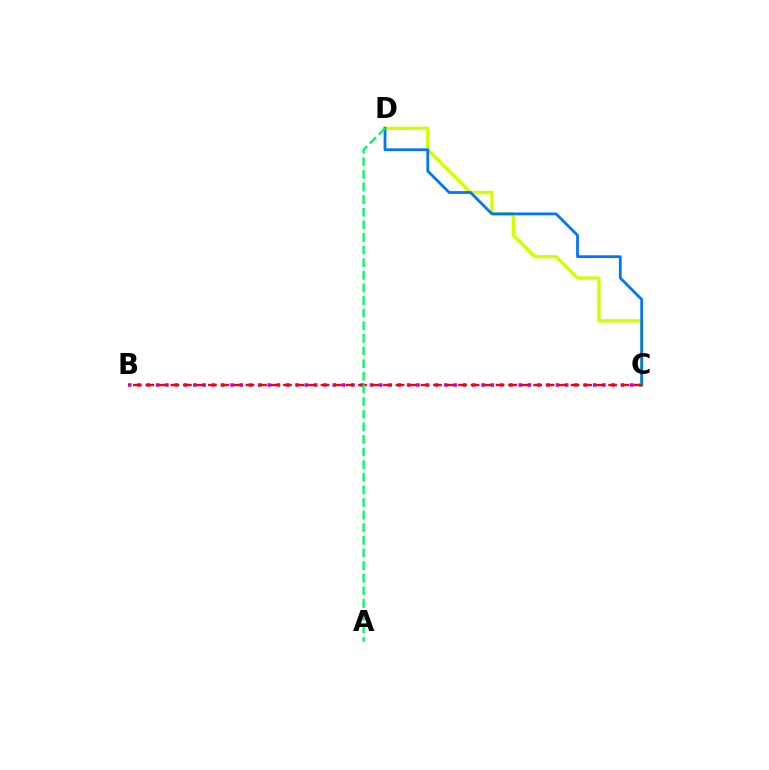{('B', 'C'): [{'color': '#b900ff', 'line_style': 'dotted', 'thickness': 2.53}, {'color': '#ff0000', 'line_style': 'dashed', 'thickness': 1.7}], ('C', 'D'): [{'color': '#d1ff00', 'line_style': 'solid', 'thickness': 2.42}, {'color': '#0074ff', 'line_style': 'solid', 'thickness': 1.99}], ('A', 'D'): [{'color': '#00ff5c', 'line_style': 'dashed', 'thickness': 1.71}]}